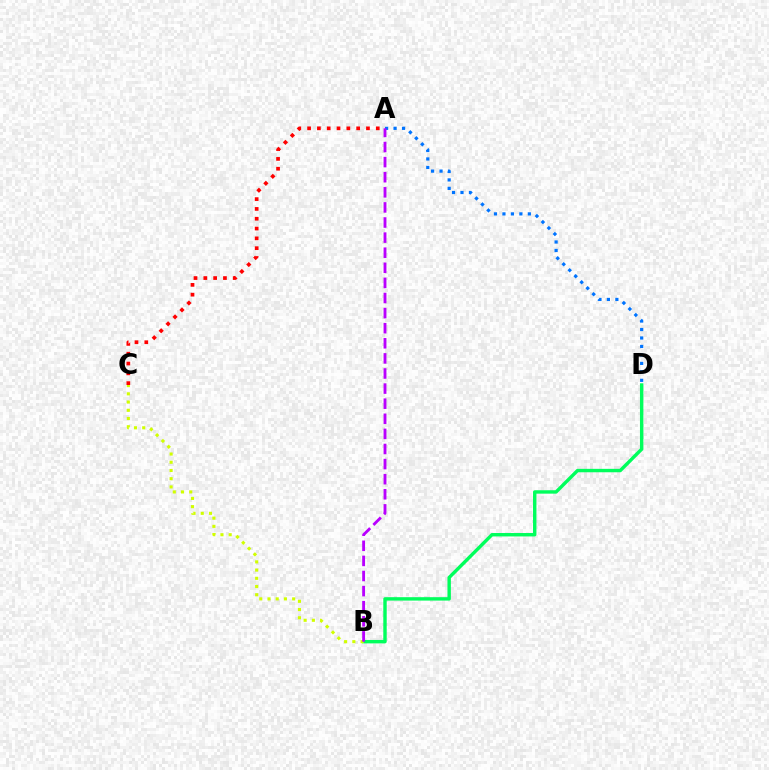{('A', 'C'): [{'color': '#ff0000', 'line_style': 'dotted', 'thickness': 2.67}], ('A', 'D'): [{'color': '#0074ff', 'line_style': 'dotted', 'thickness': 2.3}], ('B', 'D'): [{'color': '#00ff5c', 'line_style': 'solid', 'thickness': 2.46}], ('B', 'C'): [{'color': '#d1ff00', 'line_style': 'dotted', 'thickness': 2.23}], ('A', 'B'): [{'color': '#b900ff', 'line_style': 'dashed', 'thickness': 2.05}]}